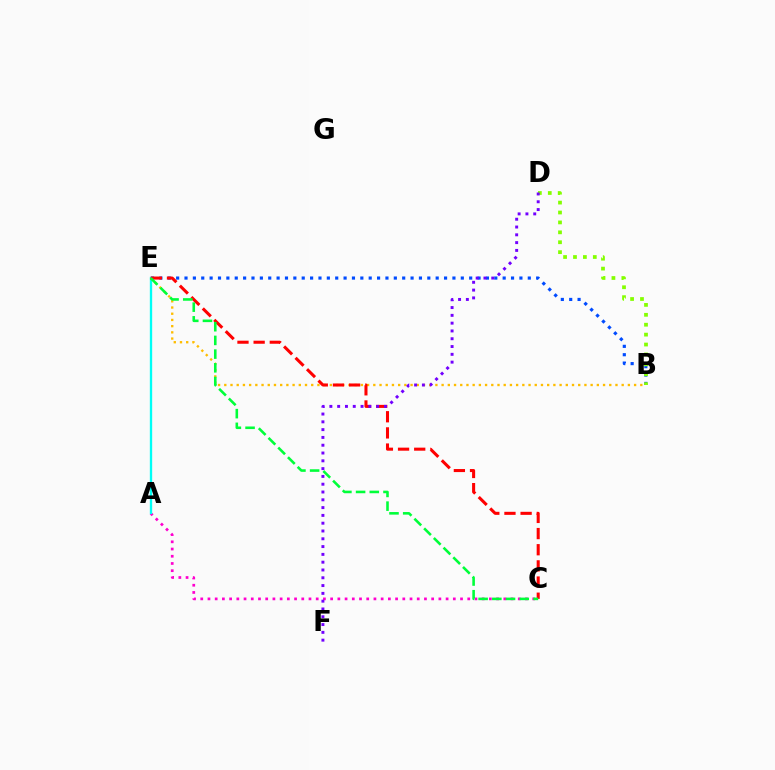{('A', 'C'): [{'color': '#ff00cf', 'line_style': 'dotted', 'thickness': 1.96}], ('A', 'E'): [{'color': '#00fff6', 'line_style': 'solid', 'thickness': 1.68}], ('B', 'E'): [{'color': '#ffbd00', 'line_style': 'dotted', 'thickness': 1.69}, {'color': '#004bff', 'line_style': 'dotted', 'thickness': 2.27}], ('B', 'D'): [{'color': '#84ff00', 'line_style': 'dotted', 'thickness': 2.69}], ('C', 'E'): [{'color': '#ff0000', 'line_style': 'dashed', 'thickness': 2.2}, {'color': '#00ff39', 'line_style': 'dashed', 'thickness': 1.86}], ('D', 'F'): [{'color': '#7200ff', 'line_style': 'dotted', 'thickness': 2.12}]}